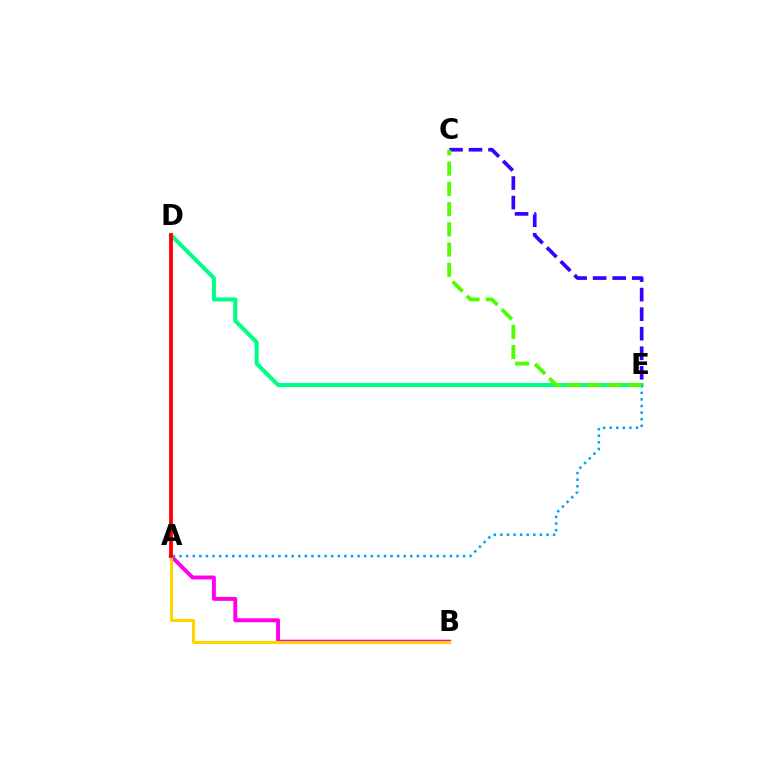{('D', 'E'): [{'color': '#00ff86', 'line_style': 'solid', 'thickness': 2.92}], ('A', 'B'): [{'color': '#ff00ed', 'line_style': 'solid', 'thickness': 2.83}, {'color': '#ffd500', 'line_style': 'solid', 'thickness': 2.18}], ('C', 'E'): [{'color': '#3700ff', 'line_style': 'dashed', 'thickness': 2.65}, {'color': '#4fff00', 'line_style': 'dashed', 'thickness': 2.75}], ('A', 'E'): [{'color': '#009eff', 'line_style': 'dotted', 'thickness': 1.79}], ('A', 'D'): [{'color': '#ff0000', 'line_style': 'solid', 'thickness': 2.74}]}